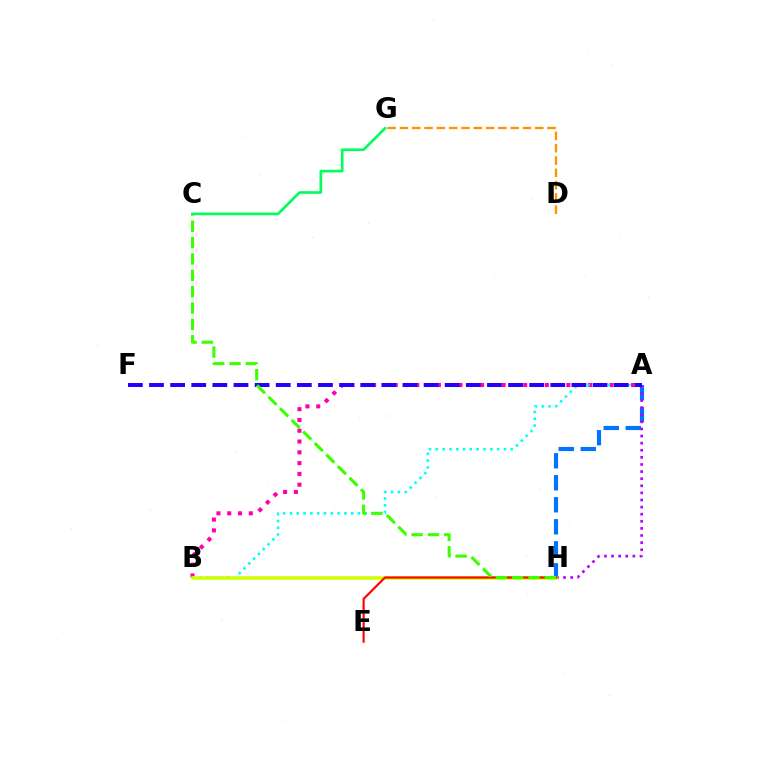{('A', 'H'): [{'color': '#0074ff', 'line_style': 'dashed', 'thickness': 2.99}, {'color': '#b900ff', 'line_style': 'dotted', 'thickness': 1.93}], ('D', 'G'): [{'color': '#ff9400', 'line_style': 'dashed', 'thickness': 1.67}], ('A', 'B'): [{'color': '#ff00ac', 'line_style': 'dotted', 'thickness': 2.93}, {'color': '#00fff6', 'line_style': 'dotted', 'thickness': 1.85}], ('B', 'H'): [{'color': '#d1ff00', 'line_style': 'solid', 'thickness': 2.55}], ('A', 'F'): [{'color': '#2500ff', 'line_style': 'dashed', 'thickness': 2.87}], ('E', 'H'): [{'color': '#ff0000', 'line_style': 'solid', 'thickness': 1.55}], ('C', 'H'): [{'color': '#3dff00', 'line_style': 'dashed', 'thickness': 2.22}], ('C', 'G'): [{'color': '#00ff5c', 'line_style': 'solid', 'thickness': 1.93}]}